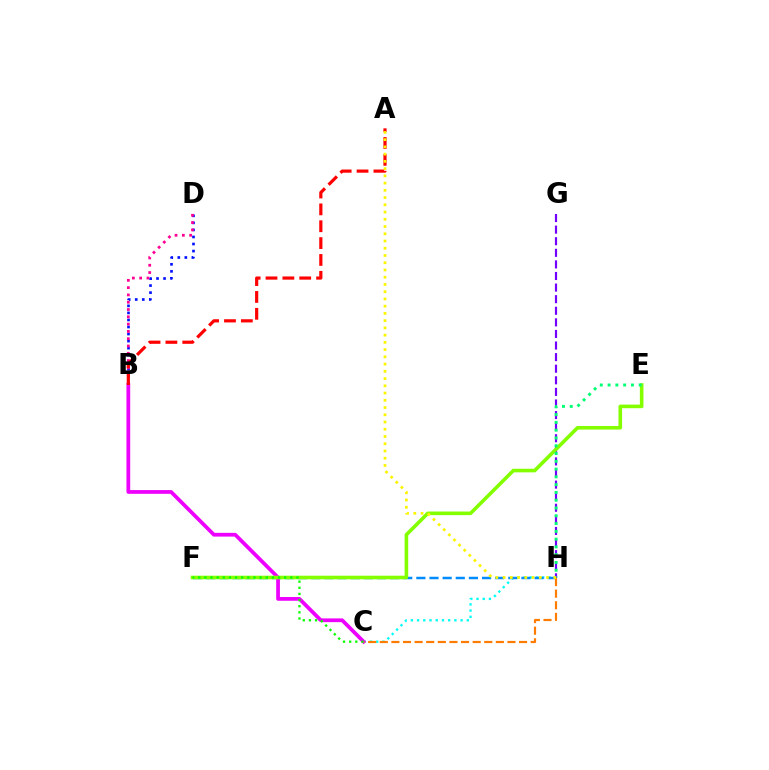{('C', 'H'): [{'color': '#00fff6', 'line_style': 'dotted', 'thickness': 1.69}, {'color': '#ff7c00', 'line_style': 'dashed', 'thickness': 1.58}], ('F', 'H'): [{'color': '#008cff', 'line_style': 'dashed', 'thickness': 1.78}], ('B', 'C'): [{'color': '#ee00ff', 'line_style': 'solid', 'thickness': 2.7}], ('G', 'H'): [{'color': '#7200ff', 'line_style': 'dashed', 'thickness': 1.57}], ('E', 'F'): [{'color': '#84ff00', 'line_style': 'solid', 'thickness': 2.59}], ('B', 'D'): [{'color': '#0010ff', 'line_style': 'dotted', 'thickness': 1.91}, {'color': '#ff0094', 'line_style': 'dotted', 'thickness': 1.98}], ('C', 'F'): [{'color': '#08ff00', 'line_style': 'dotted', 'thickness': 1.67}], ('E', 'H'): [{'color': '#00ff74', 'line_style': 'dotted', 'thickness': 2.11}], ('A', 'B'): [{'color': '#ff0000', 'line_style': 'dashed', 'thickness': 2.29}], ('A', 'H'): [{'color': '#fcf500', 'line_style': 'dotted', 'thickness': 1.97}]}